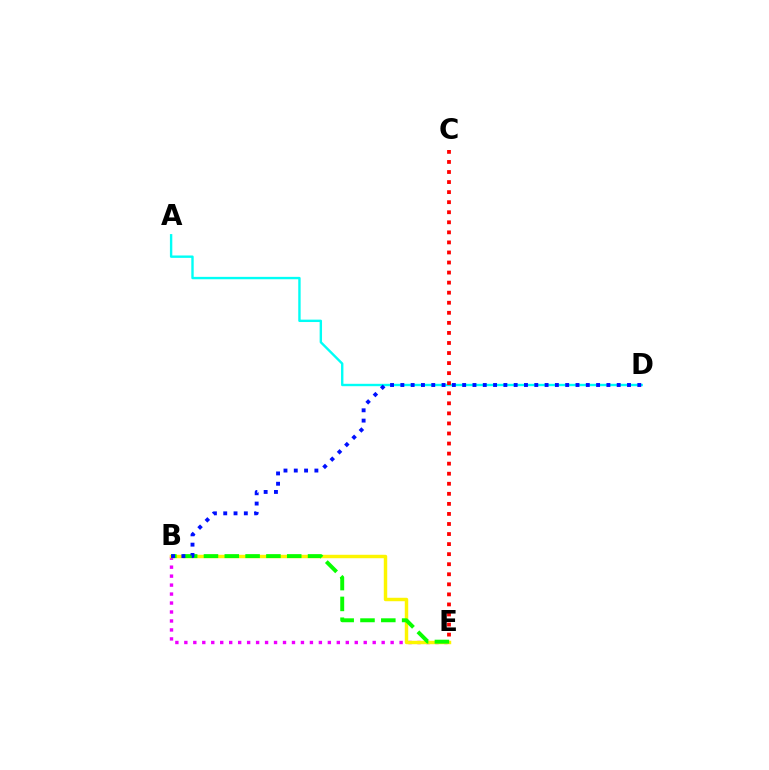{('B', 'E'): [{'color': '#ee00ff', 'line_style': 'dotted', 'thickness': 2.44}, {'color': '#fcf500', 'line_style': 'solid', 'thickness': 2.48}, {'color': '#08ff00', 'line_style': 'dashed', 'thickness': 2.83}], ('A', 'D'): [{'color': '#00fff6', 'line_style': 'solid', 'thickness': 1.72}], ('C', 'E'): [{'color': '#ff0000', 'line_style': 'dotted', 'thickness': 2.73}], ('B', 'D'): [{'color': '#0010ff', 'line_style': 'dotted', 'thickness': 2.8}]}